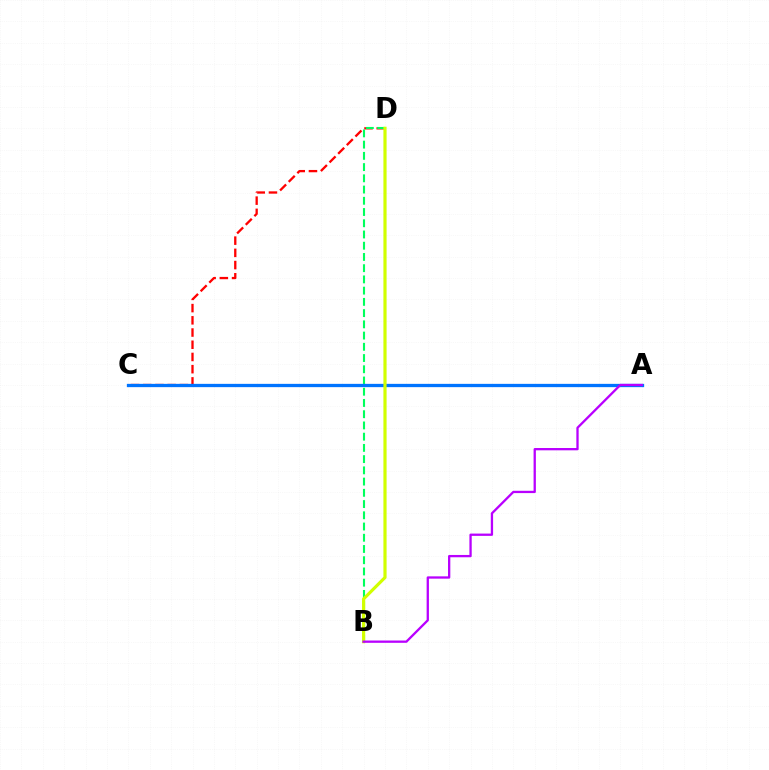{('C', 'D'): [{'color': '#ff0000', 'line_style': 'dashed', 'thickness': 1.66}], ('B', 'D'): [{'color': '#00ff5c', 'line_style': 'dashed', 'thickness': 1.53}, {'color': '#d1ff00', 'line_style': 'solid', 'thickness': 2.29}], ('A', 'C'): [{'color': '#0074ff', 'line_style': 'solid', 'thickness': 2.37}], ('A', 'B'): [{'color': '#b900ff', 'line_style': 'solid', 'thickness': 1.66}]}